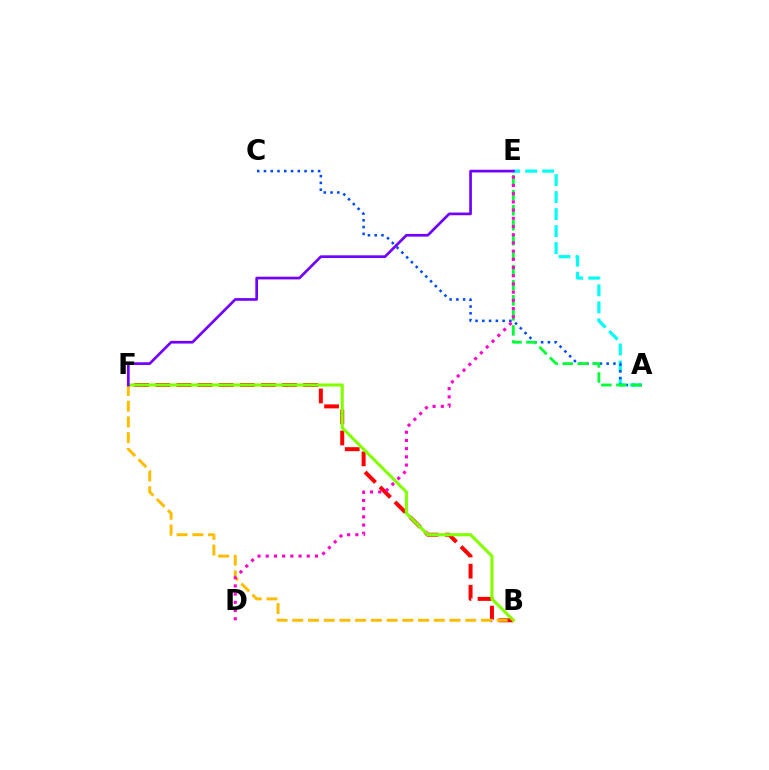{('A', 'E'): [{'color': '#00fff6', 'line_style': 'dashed', 'thickness': 2.31}, {'color': '#00ff39', 'line_style': 'dashed', 'thickness': 2.04}], ('B', 'F'): [{'color': '#ff0000', 'line_style': 'dashed', 'thickness': 2.87}, {'color': '#84ff00', 'line_style': 'solid', 'thickness': 2.23}, {'color': '#ffbd00', 'line_style': 'dashed', 'thickness': 2.14}], ('A', 'C'): [{'color': '#004bff', 'line_style': 'dotted', 'thickness': 1.84}], ('E', 'F'): [{'color': '#7200ff', 'line_style': 'solid', 'thickness': 1.95}], ('D', 'E'): [{'color': '#ff00cf', 'line_style': 'dotted', 'thickness': 2.23}]}